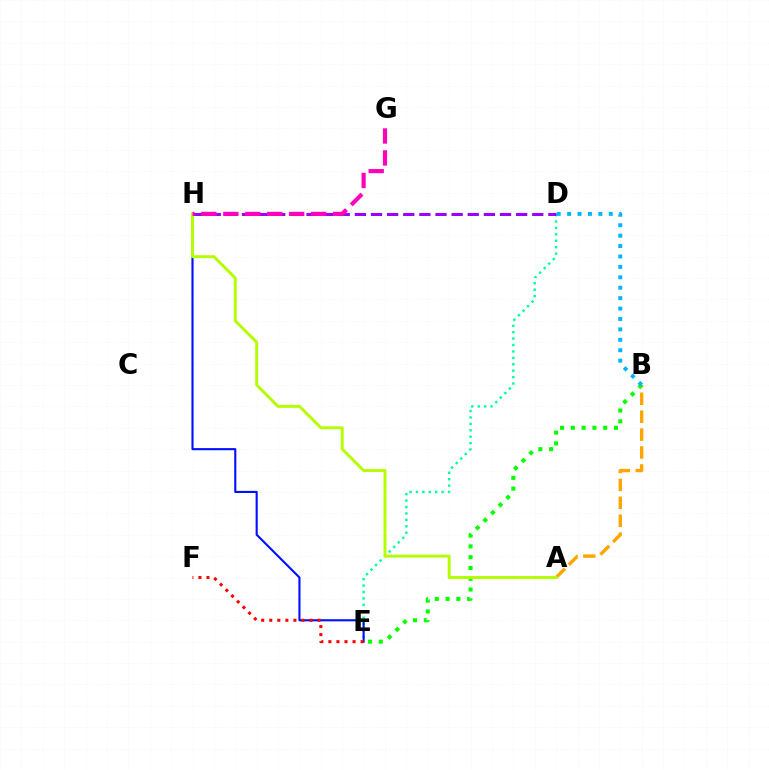{('D', 'E'): [{'color': '#00ff9d', 'line_style': 'dotted', 'thickness': 1.74}], ('A', 'B'): [{'color': '#ffa500', 'line_style': 'dashed', 'thickness': 2.43}], ('E', 'H'): [{'color': '#0010ff', 'line_style': 'solid', 'thickness': 1.52}], ('D', 'H'): [{'color': '#9b00ff', 'line_style': 'dashed', 'thickness': 2.19}], ('B', 'E'): [{'color': '#08ff00', 'line_style': 'dotted', 'thickness': 2.93}], ('E', 'F'): [{'color': '#ff0000', 'line_style': 'dotted', 'thickness': 2.19}], ('A', 'H'): [{'color': '#b3ff00', 'line_style': 'solid', 'thickness': 2.13}], ('B', 'D'): [{'color': '#00b5ff', 'line_style': 'dotted', 'thickness': 2.83}], ('G', 'H'): [{'color': '#ff00bd', 'line_style': 'dashed', 'thickness': 2.98}]}